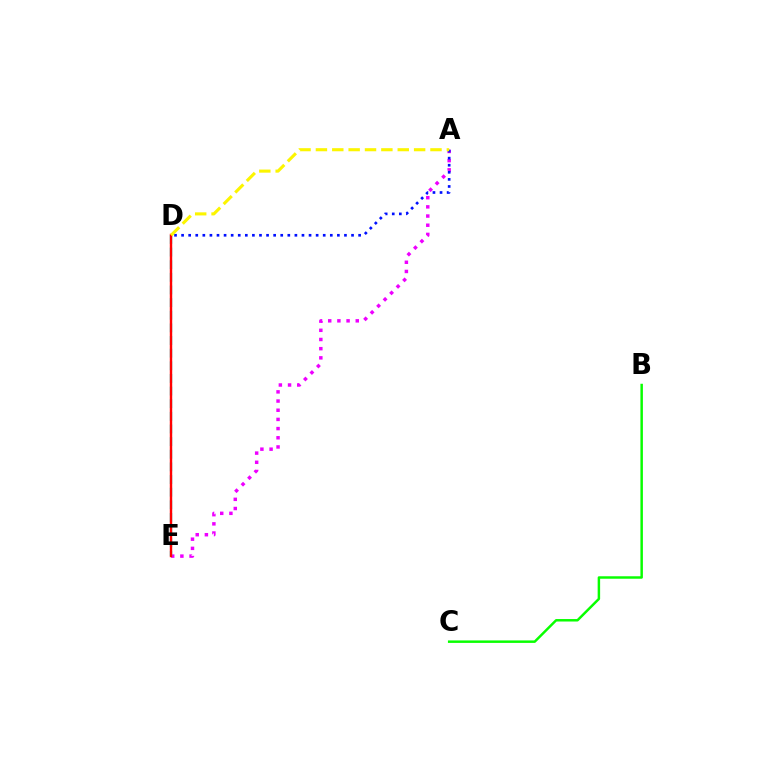{('A', 'E'): [{'color': '#ee00ff', 'line_style': 'dotted', 'thickness': 2.49}], ('D', 'E'): [{'color': '#00fff6', 'line_style': 'dashed', 'thickness': 1.72}, {'color': '#ff0000', 'line_style': 'solid', 'thickness': 1.75}], ('B', 'C'): [{'color': '#08ff00', 'line_style': 'solid', 'thickness': 1.78}], ('A', 'D'): [{'color': '#0010ff', 'line_style': 'dotted', 'thickness': 1.92}, {'color': '#fcf500', 'line_style': 'dashed', 'thickness': 2.22}]}